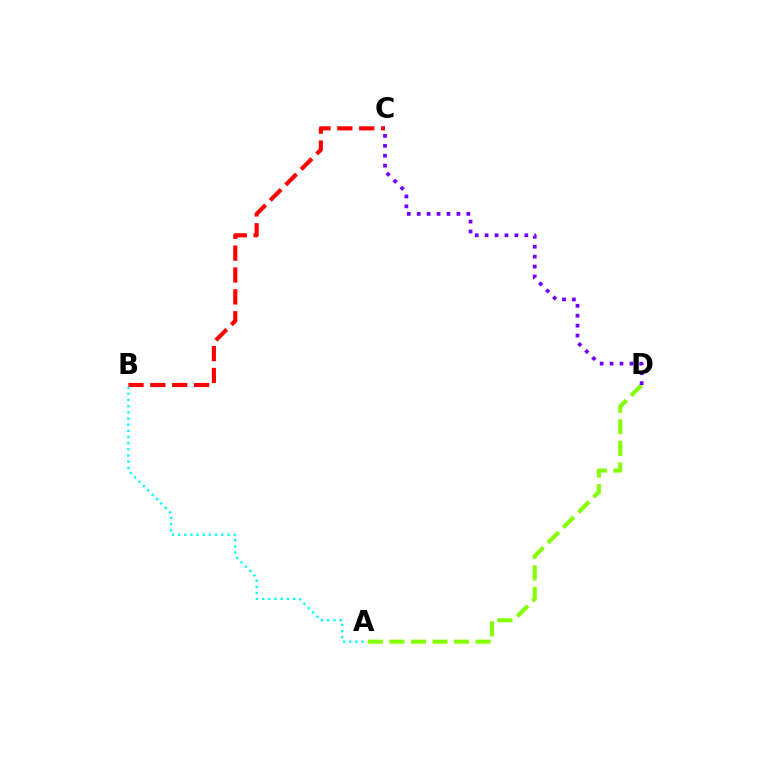{('B', 'C'): [{'color': '#ff0000', 'line_style': 'dashed', 'thickness': 2.97}], ('A', 'D'): [{'color': '#84ff00', 'line_style': 'dashed', 'thickness': 2.93}], ('A', 'B'): [{'color': '#00fff6', 'line_style': 'dotted', 'thickness': 1.68}], ('C', 'D'): [{'color': '#7200ff', 'line_style': 'dotted', 'thickness': 2.7}]}